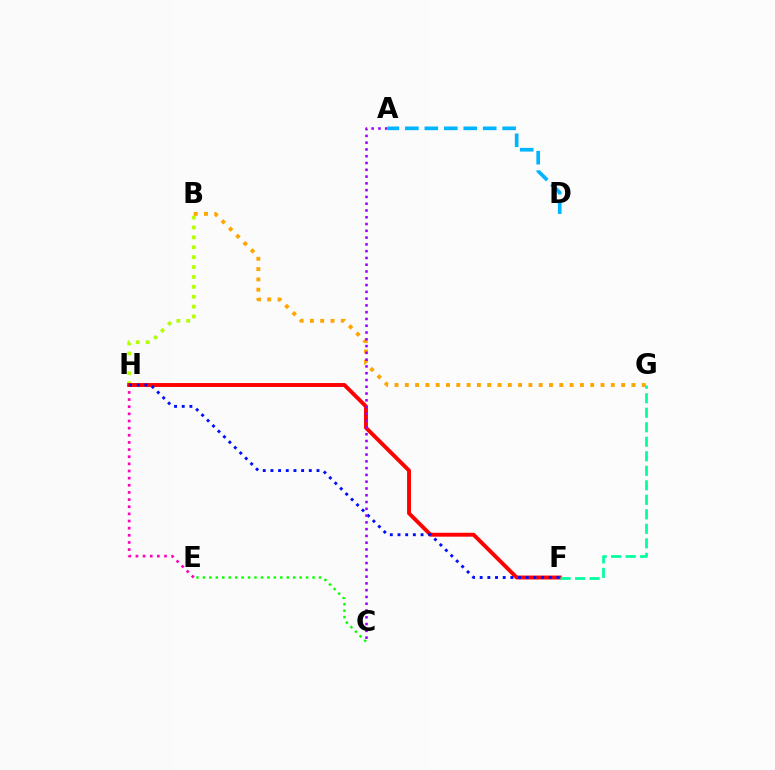{('B', 'H'): [{'color': '#b3ff00', 'line_style': 'dotted', 'thickness': 2.69}], ('E', 'H'): [{'color': '#ff00bd', 'line_style': 'dotted', 'thickness': 1.94}], ('F', 'H'): [{'color': '#ff0000', 'line_style': 'solid', 'thickness': 2.81}, {'color': '#0010ff', 'line_style': 'dotted', 'thickness': 2.09}], ('B', 'G'): [{'color': '#ffa500', 'line_style': 'dotted', 'thickness': 2.8}], ('A', 'C'): [{'color': '#9b00ff', 'line_style': 'dotted', 'thickness': 1.84}], ('C', 'E'): [{'color': '#08ff00', 'line_style': 'dotted', 'thickness': 1.75}], ('F', 'G'): [{'color': '#00ff9d', 'line_style': 'dashed', 'thickness': 1.97}], ('A', 'D'): [{'color': '#00b5ff', 'line_style': 'dashed', 'thickness': 2.64}]}